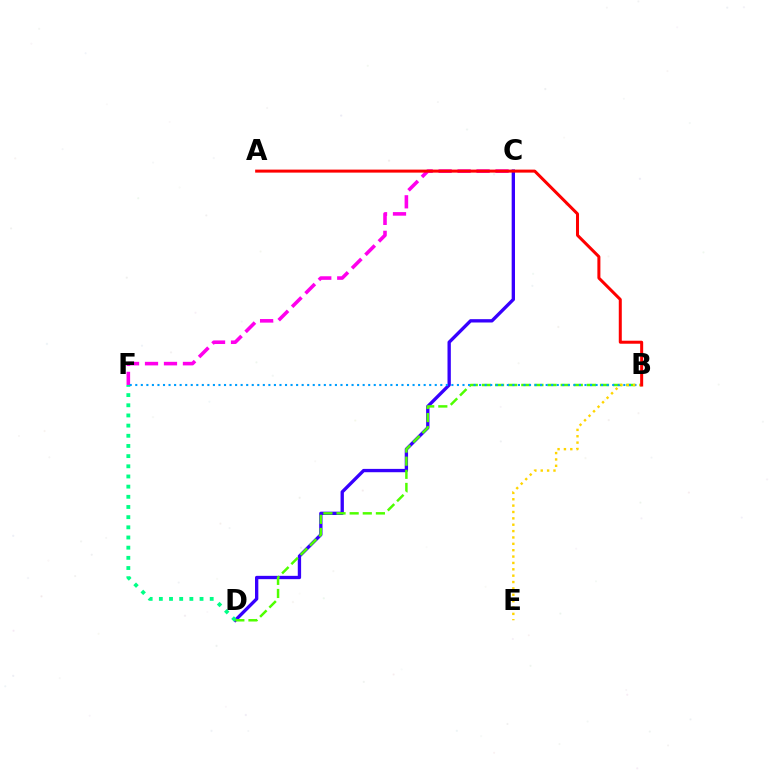{('C', 'D'): [{'color': '#3700ff', 'line_style': 'solid', 'thickness': 2.4}], ('D', 'F'): [{'color': '#00ff86', 'line_style': 'dotted', 'thickness': 2.76}], ('B', 'D'): [{'color': '#4fff00', 'line_style': 'dashed', 'thickness': 1.78}], ('C', 'F'): [{'color': '#ff00ed', 'line_style': 'dashed', 'thickness': 2.58}], ('B', 'F'): [{'color': '#009eff', 'line_style': 'dotted', 'thickness': 1.51}], ('B', 'E'): [{'color': '#ffd500', 'line_style': 'dotted', 'thickness': 1.73}], ('A', 'B'): [{'color': '#ff0000', 'line_style': 'solid', 'thickness': 2.17}]}